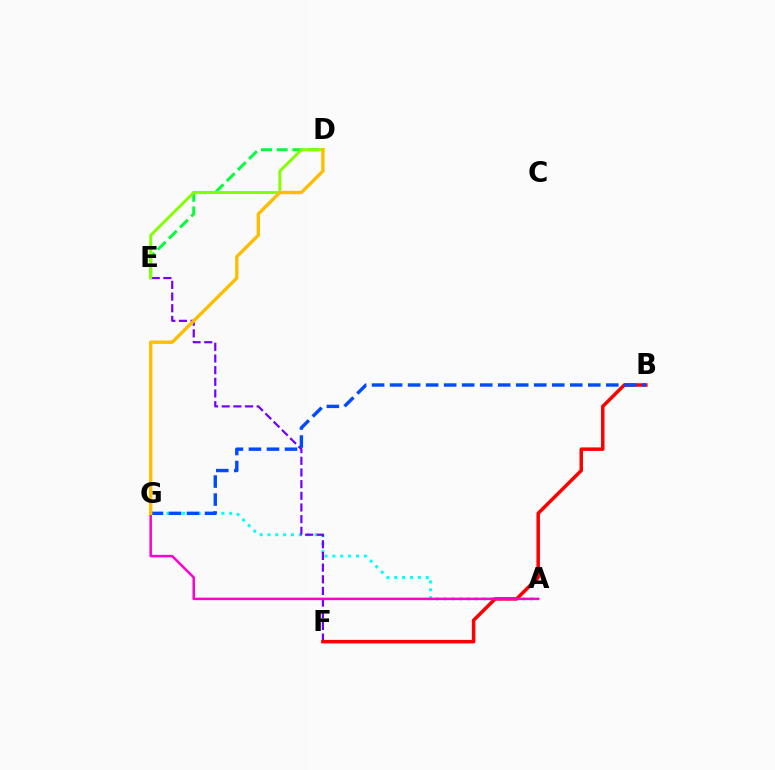{('A', 'G'): [{'color': '#00fff6', 'line_style': 'dotted', 'thickness': 2.13}, {'color': '#ff00cf', 'line_style': 'solid', 'thickness': 1.8}], ('E', 'F'): [{'color': '#7200ff', 'line_style': 'dashed', 'thickness': 1.58}], ('B', 'F'): [{'color': '#ff0000', 'line_style': 'solid', 'thickness': 2.52}], ('D', 'E'): [{'color': '#00ff39', 'line_style': 'dashed', 'thickness': 2.13}, {'color': '#84ff00', 'line_style': 'solid', 'thickness': 2.1}], ('B', 'G'): [{'color': '#004bff', 'line_style': 'dashed', 'thickness': 2.45}], ('D', 'G'): [{'color': '#ffbd00', 'line_style': 'solid', 'thickness': 2.41}]}